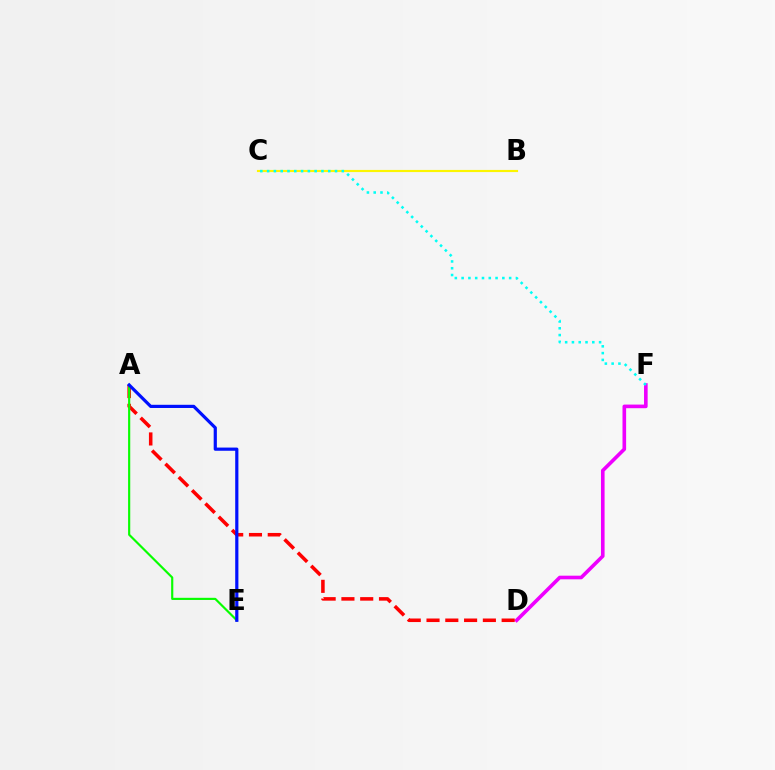{('D', 'F'): [{'color': '#ee00ff', 'line_style': 'solid', 'thickness': 2.61}], ('A', 'D'): [{'color': '#ff0000', 'line_style': 'dashed', 'thickness': 2.55}], ('A', 'E'): [{'color': '#08ff00', 'line_style': 'solid', 'thickness': 1.56}, {'color': '#0010ff', 'line_style': 'solid', 'thickness': 2.3}], ('B', 'C'): [{'color': '#fcf500', 'line_style': 'solid', 'thickness': 1.55}], ('C', 'F'): [{'color': '#00fff6', 'line_style': 'dotted', 'thickness': 1.84}]}